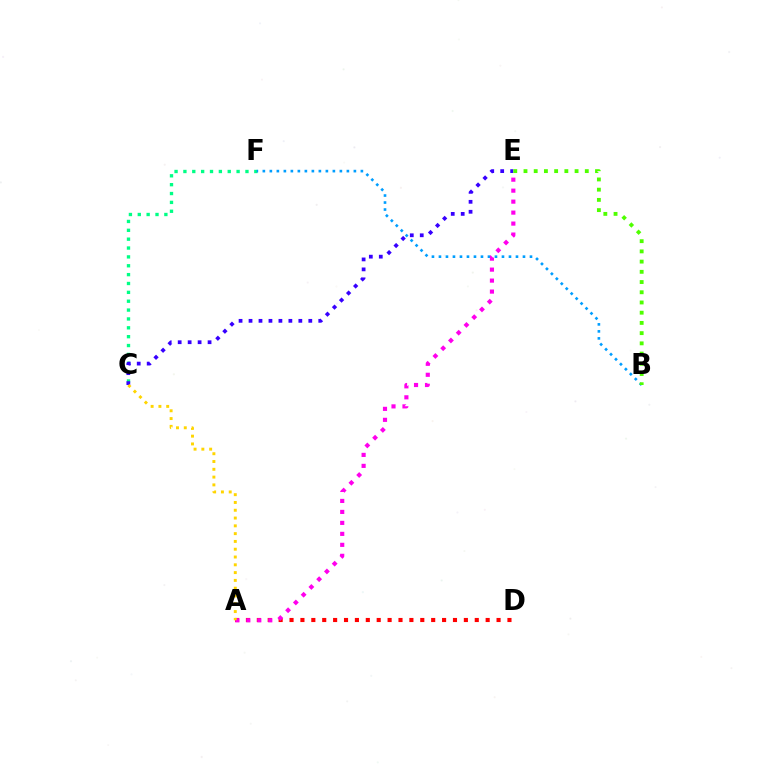{('A', 'D'): [{'color': '#ff0000', 'line_style': 'dotted', 'thickness': 2.96}], ('C', 'F'): [{'color': '#00ff86', 'line_style': 'dotted', 'thickness': 2.41}], ('C', 'E'): [{'color': '#3700ff', 'line_style': 'dotted', 'thickness': 2.71}], ('B', 'F'): [{'color': '#009eff', 'line_style': 'dotted', 'thickness': 1.9}], ('B', 'E'): [{'color': '#4fff00', 'line_style': 'dotted', 'thickness': 2.78}], ('A', 'E'): [{'color': '#ff00ed', 'line_style': 'dotted', 'thickness': 2.98}], ('A', 'C'): [{'color': '#ffd500', 'line_style': 'dotted', 'thickness': 2.12}]}